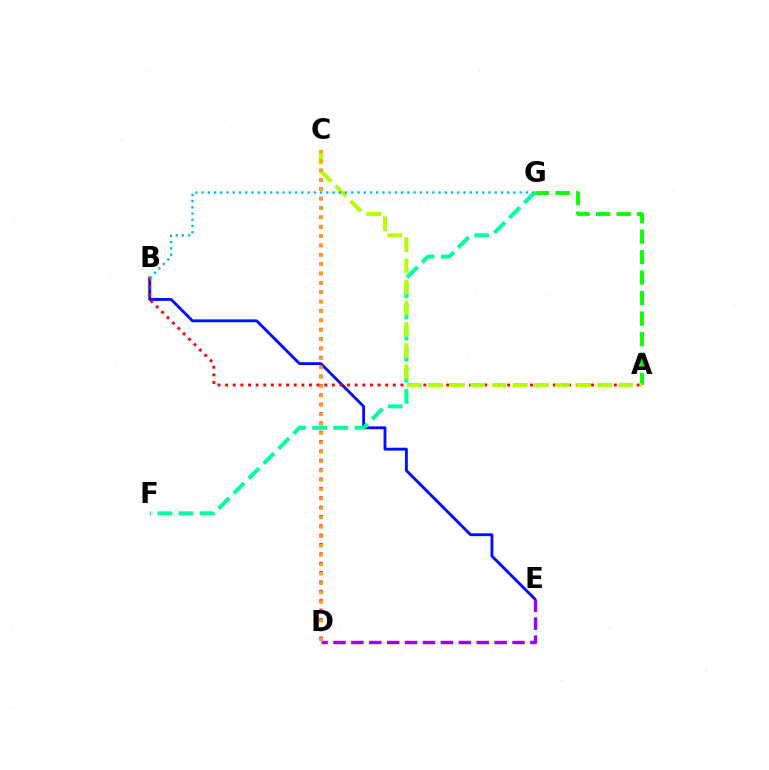{('B', 'E'): [{'color': '#0010ff', 'line_style': 'solid', 'thickness': 2.06}], ('D', 'E'): [{'color': '#9b00ff', 'line_style': 'dashed', 'thickness': 2.43}], ('F', 'G'): [{'color': '#00ff9d', 'line_style': 'dashed', 'thickness': 2.87}], ('A', 'B'): [{'color': '#ff0000', 'line_style': 'dotted', 'thickness': 2.07}], ('C', 'D'): [{'color': '#ff00bd', 'line_style': 'dotted', 'thickness': 2.54}, {'color': '#ffa500', 'line_style': 'dotted', 'thickness': 2.55}], ('A', 'G'): [{'color': '#08ff00', 'line_style': 'dashed', 'thickness': 2.78}], ('A', 'C'): [{'color': '#b3ff00', 'line_style': 'dashed', 'thickness': 2.88}], ('B', 'G'): [{'color': '#00b5ff', 'line_style': 'dotted', 'thickness': 1.69}]}